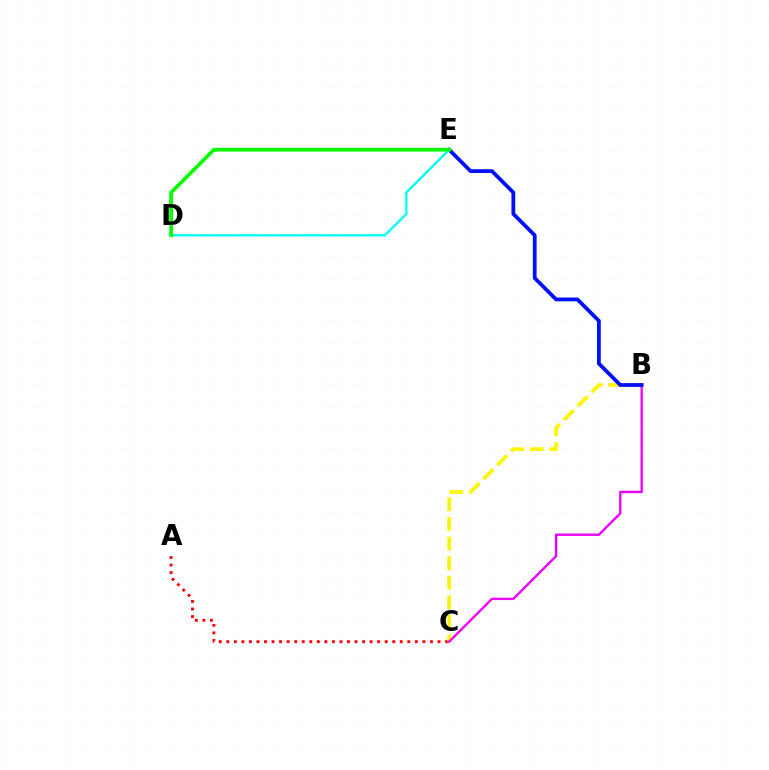{('A', 'C'): [{'color': '#ff0000', 'line_style': 'dotted', 'thickness': 2.05}], ('B', 'C'): [{'color': '#fcf500', 'line_style': 'dashed', 'thickness': 2.66}, {'color': '#ee00ff', 'line_style': 'solid', 'thickness': 1.7}], ('B', 'E'): [{'color': '#0010ff', 'line_style': 'solid', 'thickness': 2.72}], ('D', 'E'): [{'color': '#00fff6', 'line_style': 'solid', 'thickness': 1.69}, {'color': '#08ff00', 'line_style': 'solid', 'thickness': 2.67}]}